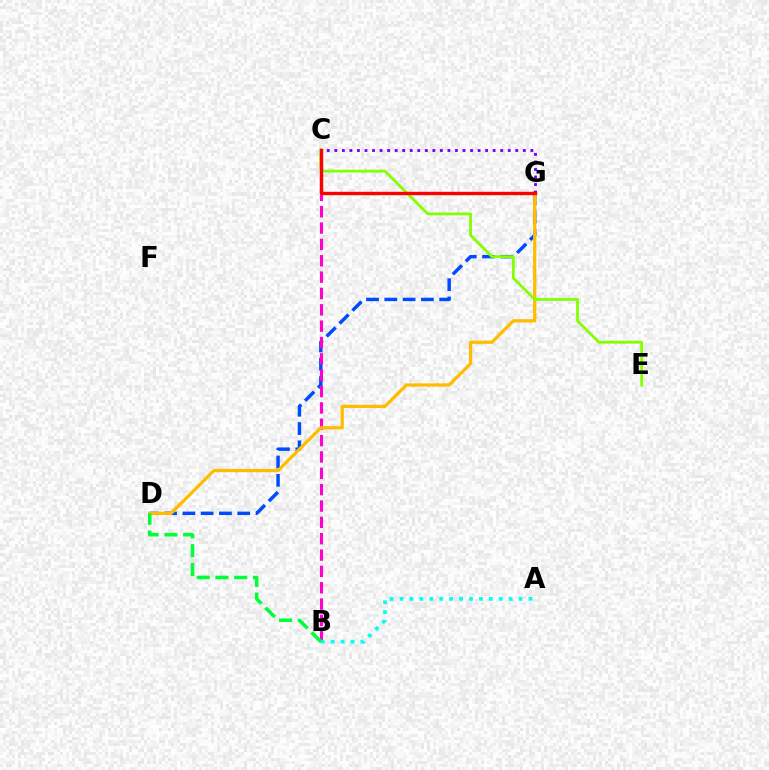{('D', 'G'): [{'color': '#004bff', 'line_style': 'dashed', 'thickness': 2.48}, {'color': '#ffbd00', 'line_style': 'solid', 'thickness': 2.36}], ('B', 'C'): [{'color': '#ff00cf', 'line_style': 'dashed', 'thickness': 2.22}], ('A', 'B'): [{'color': '#00fff6', 'line_style': 'dotted', 'thickness': 2.69}], ('C', 'E'): [{'color': '#84ff00', 'line_style': 'solid', 'thickness': 2.0}], ('C', 'G'): [{'color': '#7200ff', 'line_style': 'dotted', 'thickness': 2.05}, {'color': '#ff0000', 'line_style': 'solid', 'thickness': 2.44}], ('B', 'D'): [{'color': '#00ff39', 'line_style': 'dashed', 'thickness': 2.55}]}